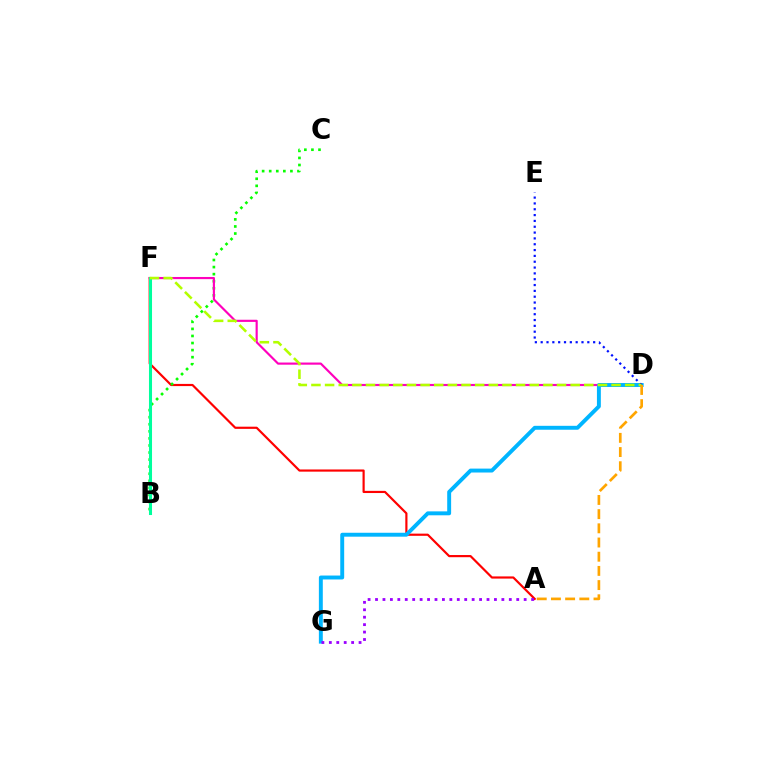{('A', 'F'): [{'color': '#ff0000', 'line_style': 'solid', 'thickness': 1.57}], ('B', 'C'): [{'color': '#08ff00', 'line_style': 'dotted', 'thickness': 1.92}], ('D', 'F'): [{'color': '#ff00bd', 'line_style': 'solid', 'thickness': 1.56}, {'color': '#b3ff00', 'line_style': 'dashed', 'thickness': 1.85}], ('B', 'F'): [{'color': '#00ff9d', 'line_style': 'solid', 'thickness': 2.2}], ('D', 'G'): [{'color': '#00b5ff', 'line_style': 'solid', 'thickness': 2.82}], ('D', 'E'): [{'color': '#0010ff', 'line_style': 'dotted', 'thickness': 1.58}], ('A', 'G'): [{'color': '#9b00ff', 'line_style': 'dotted', 'thickness': 2.02}], ('A', 'D'): [{'color': '#ffa500', 'line_style': 'dashed', 'thickness': 1.93}]}